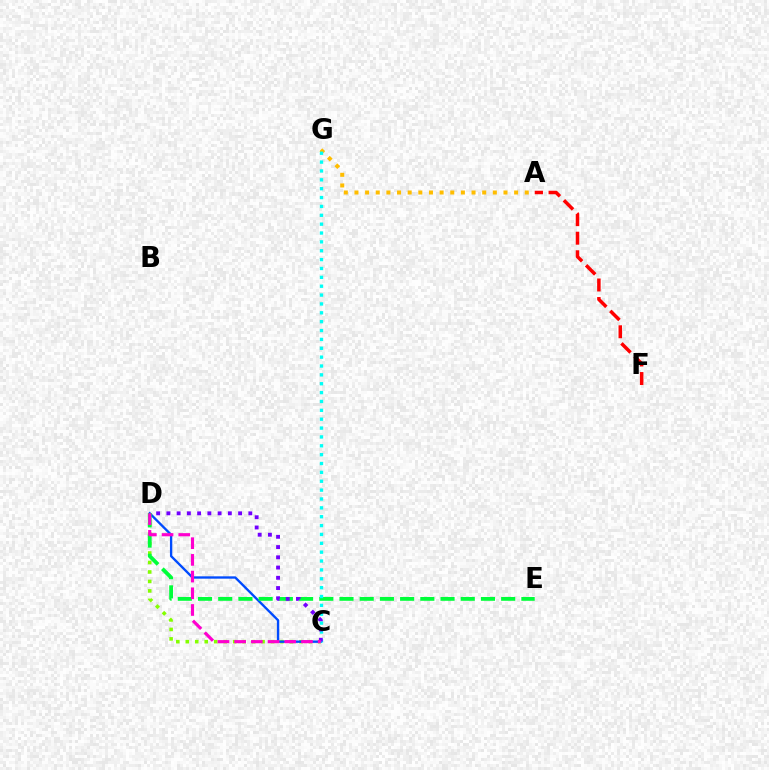{('A', 'F'): [{'color': '#ff0000', 'line_style': 'dashed', 'thickness': 2.52}], ('C', 'D'): [{'color': '#84ff00', 'line_style': 'dotted', 'thickness': 2.57}, {'color': '#004bff', 'line_style': 'solid', 'thickness': 1.69}, {'color': '#7200ff', 'line_style': 'dotted', 'thickness': 2.78}, {'color': '#ff00cf', 'line_style': 'dashed', 'thickness': 2.27}], ('A', 'G'): [{'color': '#ffbd00', 'line_style': 'dotted', 'thickness': 2.89}], ('D', 'E'): [{'color': '#00ff39', 'line_style': 'dashed', 'thickness': 2.75}], ('C', 'G'): [{'color': '#00fff6', 'line_style': 'dotted', 'thickness': 2.41}]}